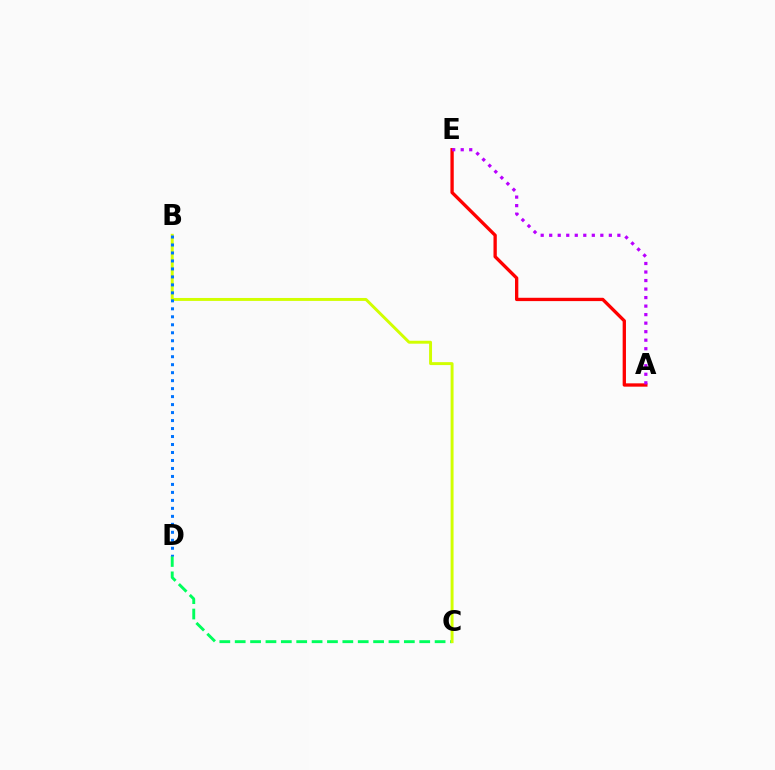{('C', 'D'): [{'color': '#00ff5c', 'line_style': 'dashed', 'thickness': 2.09}], ('B', 'C'): [{'color': '#d1ff00', 'line_style': 'solid', 'thickness': 2.12}], ('A', 'E'): [{'color': '#ff0000', 'line_style': 'solid', 'thickness': 2.39}, {'color': '#b900ff', 'line_style': 'dotted', 'thickness': 2.32}], ('B', 'D'): [{'color': '#0074ff', 'line_style': 'dotted', 'thickness': 2.17}]}